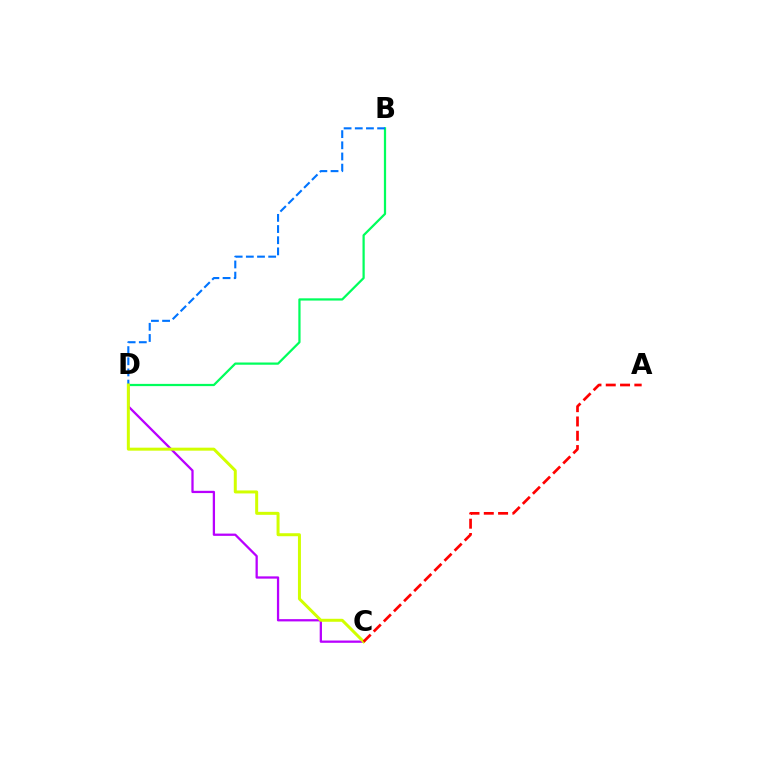{('C', 'D'): [{'color': '#b900ff', 'line_style': 'solid', 'thickness': 1.64}, {'color': '#d1ff00', 'line_style': 'solid', 'thickness': 2.15}], ('B', 'D'): [{'color': '#00ff5c', 'line_style': 'solid', 'thickness': 1.61}, {'color': '#0074ff', 'line_style': 'dashed', 'thickness': 1.52}], ('A', 'C'): [{'color': '#ff0000', 'line_style': 'dashed', 'thickness': 1.94}]}